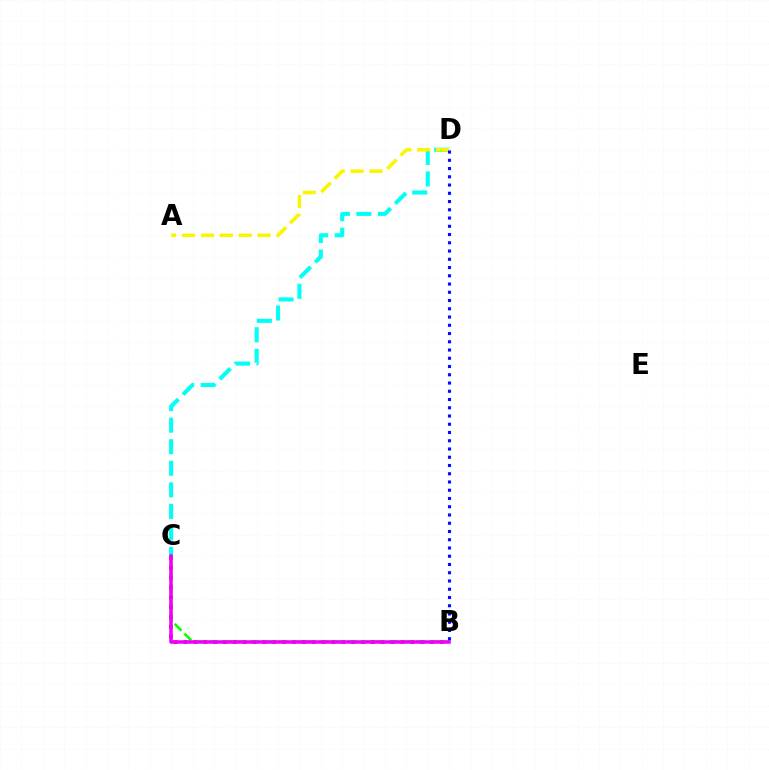{('C', 'D'): [{'color': '#00fff6', 'line_style': 'dashed', 'thickness': 2.93}], ('A', 'D'): [{'color': '#fcf500', 'line_style': 'dashed', 'thickness': 2.56}], ('B', 'C'): [{'color': '#ff0000', 'line_style': 'dotted', 'thickness': 2.68}, {'color': '#08ff00', 'line_style': 'dashed', 'thickness': 1.88}, {'color': '#ee00ff', 'line_style': 'solid', 'thickness': 2.53}], ('B', 'D'): [{'color': '#0010ff', 'line_style': 'dotted', 'thickness': 2.24}]}